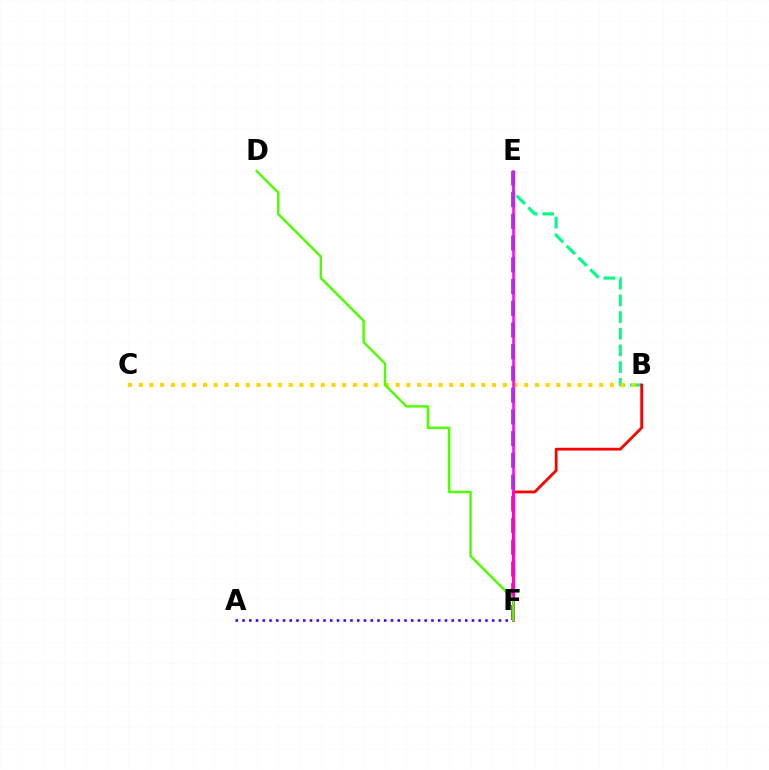{('B', 'E'): [{'color': '#00ff86', 'line_style': 'dashed', 'thickness': 2.27}], ('A', 'F'): [{'color': '#3700ff', 'line_style': 'dotted', 'thickness': 1.83}], ('E', 'F'): [{'color': '#009eff', 'line_style': 'dashed', 'thickness': 2.95}, {'color': '#ff00ed', 'line_style': 'solid', 'thickness': 1.81}], ('B', 'C'): [{'color': '#ffd500', 'line_style': 'dotted', 'thickness': 2.91}], ('B', 'F'): [{'color': '#ff0000', 'line_style': 'solid', 'thickness': 2.0}], ('D', 'F'): [{'color': '#4fff00', 'line_style': 'solid', 'thickness': 1.76}]}